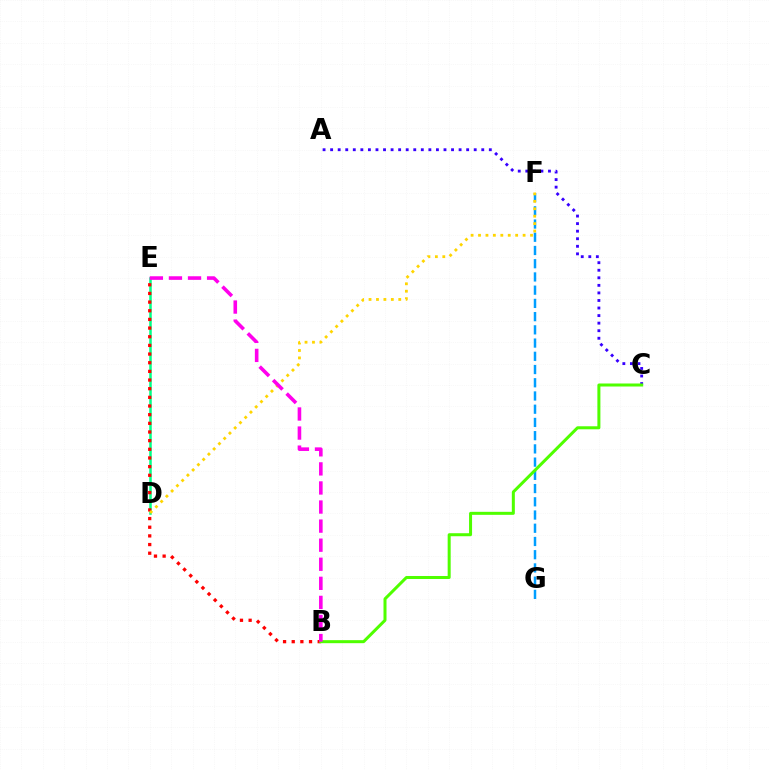{('A', 'C'): [{'color': '#3700ff', 'line_style': 'dotted', 'thickness': 2.05}], ('D', 'E'): [{'color': '#00ff86', 'line_style': 'solid', 'thickness': 1.82}], ('F', 'G'): [{'color': '#009eff', 'line_style': 'dashed', 'thickness': 1.8}], ('B', 'E'): [{'color': '#ff0000', 'line_style': 'dotted', 'thickness': 2.35}, {'color': '#ff00ed', 'line_style': 'dashed', 'thickness': 2.59}], ('D', 'F'): [{'color': '#ffd500', 'line_style': 'dotted', 'thickness': 2.02}], ('B', 'C'): [{'color': '#4fff00', 'line_style': 'solid', 'thickness': 2.17}]}